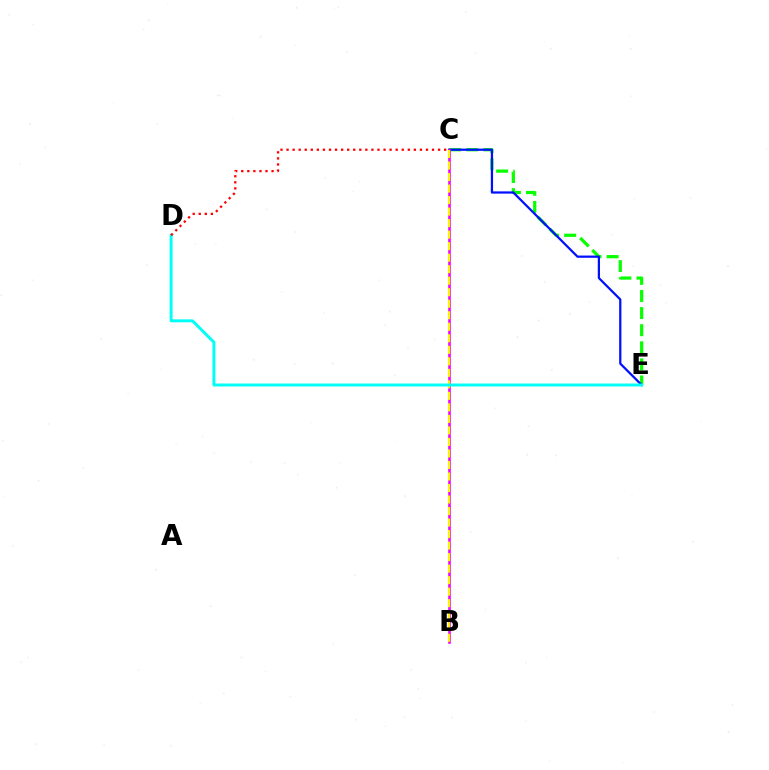{('C', 'E'): [{'color': '#08ff00', 'line_style': 'dashed', 'thickness': 2.32}, {'color': '#0010ff', 'line_style': 'solid', 'thickness': 1.61}], ('B', 'C'): [{'color': '#ee00ff', 'line_style': 'solid', 'thickness': 1.86}, {'color': '#fcf500', 'line_style': 'dashed', 'thickness': 1.56}], ('D', 'E'): [{'color': '#00fff6', 'line_style': 'solid', 'thickness': 2.12}], ('C', 'D'): [{'color': '#ff0000', 'line_style': 'dotted', 'thickness': 1.65}]}